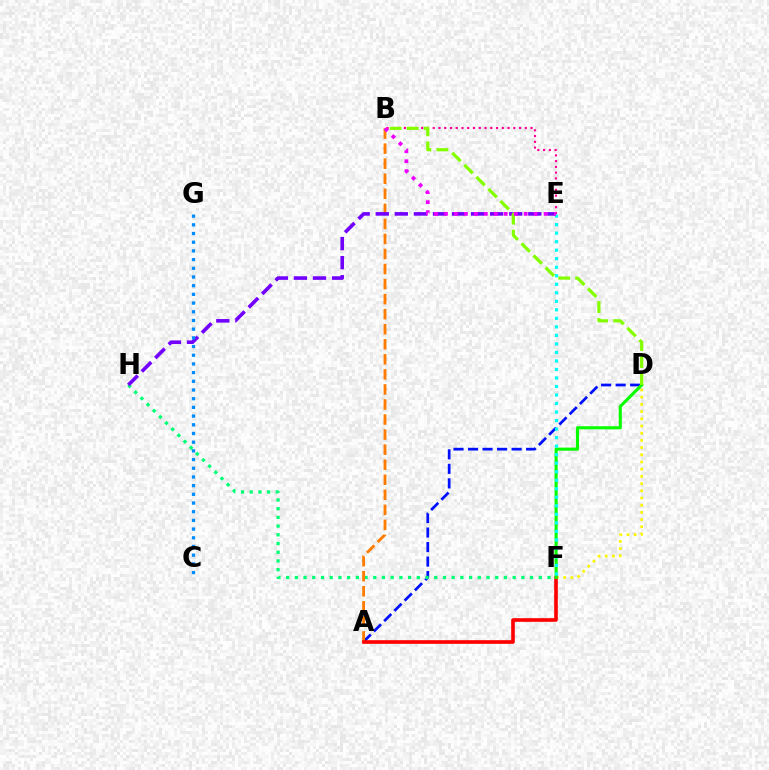{('A', 'D'): [{'color': '#0010ff', 'line_style': 'dashed', 'thickness': 1.97}], ('F', 'H'): [{'color': '#00ff74', 'line_style': 'dotted', 'thickness': 2.37}], ('D', 'F'): [{'color': '#fcf500', 'line_style': 'dotted', 'thickness': 1.96}, {'color': '#08ff00', 'line_style': 'solid', 'thickness': 2.23}], ('A', 'B'): [{'color': '#ff7c00', 'line_style': 'dashed', 'thickness': 2.04}], ('A', 'F'): [{'color': '#ff0000', 'line_style': 'solid', 'thickness': 2.61}], ('B', 'E'): [{'color': '#ff0094', 'line_style': 'dotted', 'thickness': 1.56}, {'color': '#ee00ff', 'line_style': 'dotted', 'thickness': 2.71}], ('E', 'H'): [{'color': '#7200ff', 'line_style': 'dashed', 'thickness': 2.59}], ('E', 'F'): [{'color': '#00fff6', 'line_style': 'dotted', 'thickness': 2.31}], ('C', 'G'): [{'color': '#008cff', 'line_style': 'dotted', 'thickness': 2.36}], ('B', 'D'): [{'color': '#84ff00', 'line_style': 'dashed', 'thickness': 2.32}]}